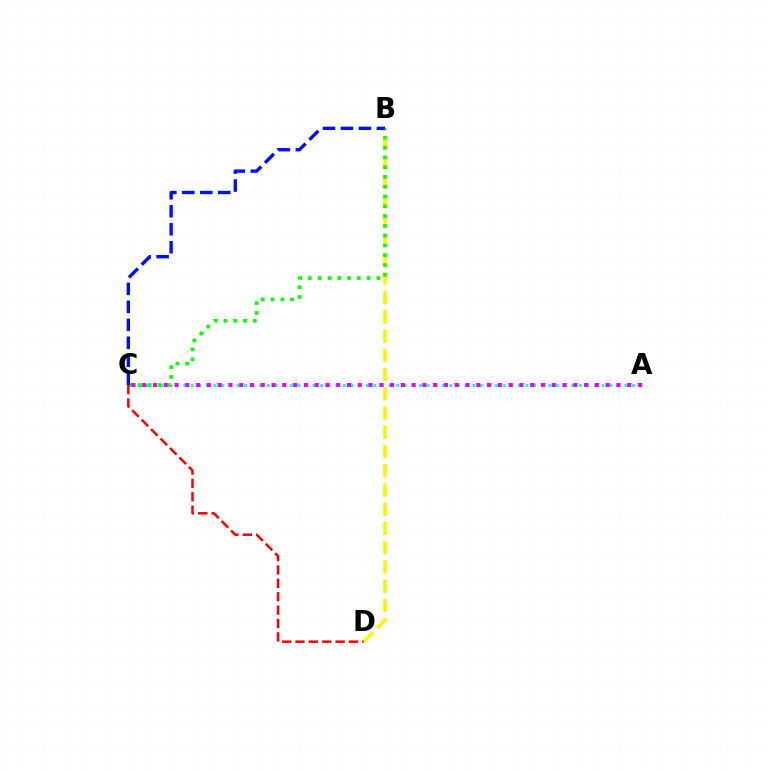{('A', 'C'): [{'color': '#00fff6', 'line_style': 'dotted', 'thickness': 2.07}, {'color': '#ee00ff', 'line_style': 'dotted', 'thickness': 2.93}], ('B', 'D'): [{'color': '#fcf500', 'line_style': 'dashed', 'thickness': 2.61}], ('B', 'C'): [{'color': '#08ff00', 'line_style': 'dotted', 'thickness': 2.66}, {'color': '#0010ff', 'line_style': 'dashed', 'thickness': 2.44}], ('C', 'D'): [{'color': '#ff0000', 'line_style': 'dashed', 'thickness': 1.82}]}